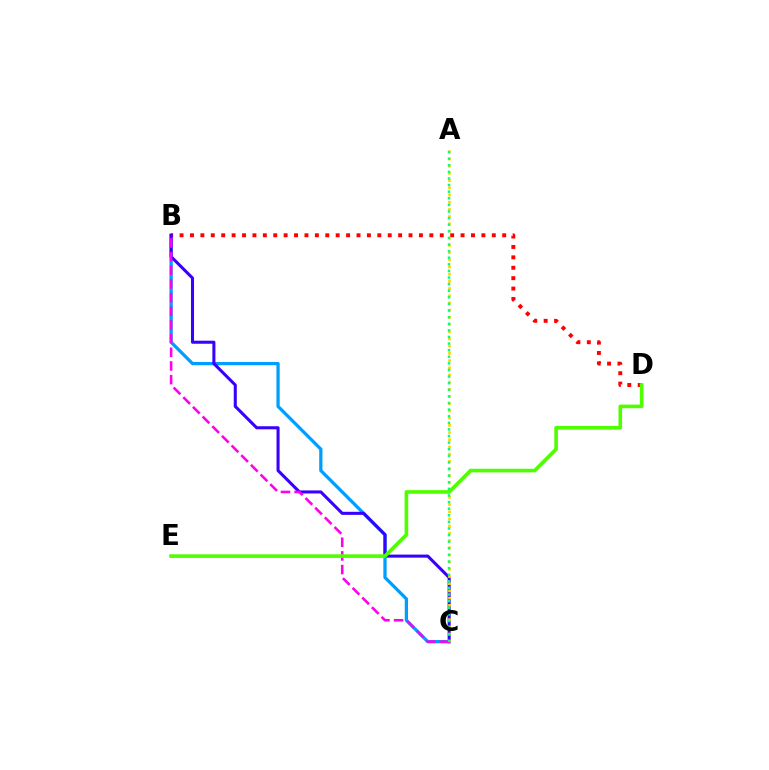{('B', 'C'): [{'color': '#009eff', 'line_style': 'solid', 'thickness': 2.35}, {'color': '#3700ff', 'line_style': 'solid', 'thickness': 2.2}, {'color': '#ff00ed', 'line_style': 'dashed', 'thickness': 1.86}], ('B', 'D'): [{'color': '#ff0000', 'line_style': 'dotted', 'thickness': 2.83}], ('A', 'C'): [{'color': '#ffd500', 'line_style': 'dotted', 'thickness': 1.96}, {'color': '#00ff86', 'line_style': 'dotted', 'thickness': 1.79}], ('D', 'E'): [{'color': '#4fff00', 'line_style': 'solid', 'thickness': 2.61}]}